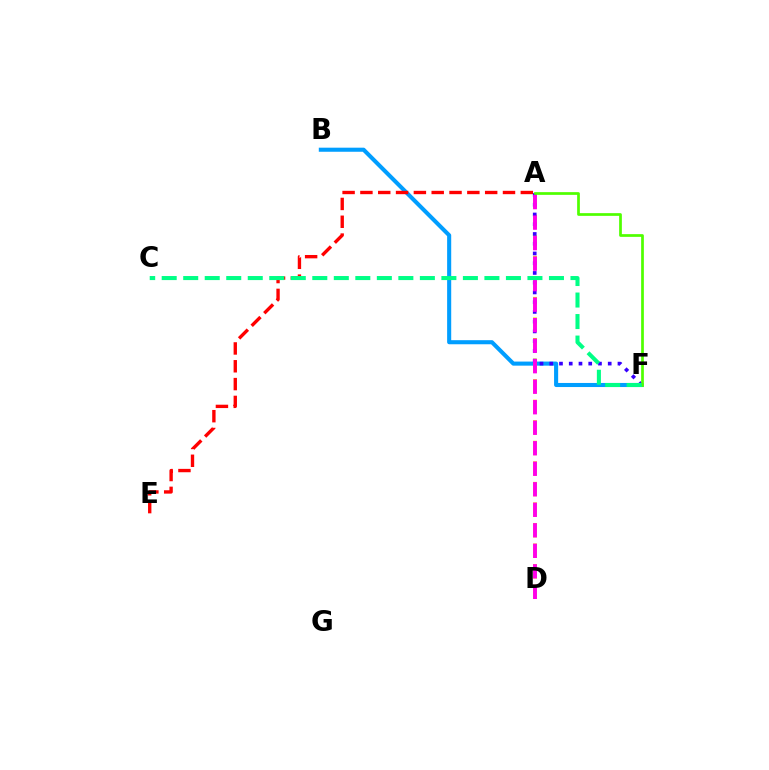{('B', 'F'): [{'color': '#009eff', 'line_style': 'solid', 'thickness': 2.94}], ('A', 'D'): [{'color': '#ffd500', 'line_style': 'dashed', 'thickness': 2.79}, {'color': '#ff00ed', 'line_style': 'dashed', 'thickness': 2.79}], ('A', 'F'): [{'color': '#3700ff', 'line_style': 'dotted', 'thickness': 2.65}, {'color': '#4fff00', 'line_style': 'solid', 'thickness': 1.96}], ('A', 'E'): [{'color': '#ff0000', 'line_style': 'dashed', 'thickness': 2.42}], ('C', 'F'): [{'color': '#00ff86', 'line_style': 'dashed', 'thickness': 2.92}]}